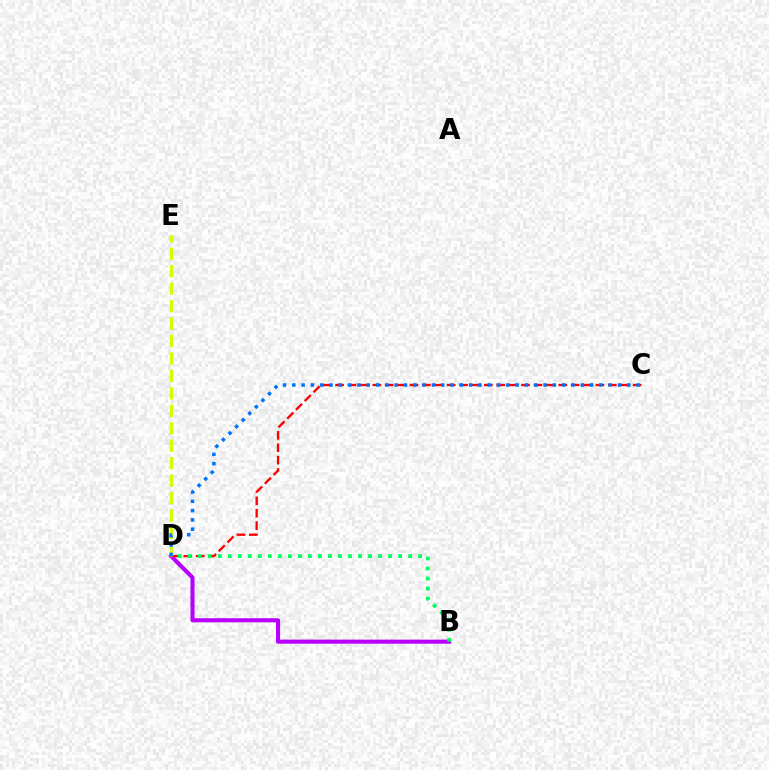{('B', 'D'): [{'color': '#b900ff', 'line_style': 'solid', 'thickness': 2.95}, {'color': '#00ff5c', 'line_style': 'dotted', 'thickness': 2.72}], ('C', 'D'): [{'color': '#ff0000', 'line_style': 'dashed', 'thickness': 1.68}, {'color': '#0074ff', 'line_style': 'dotted', 'thickness': 2.53}], ('D', 'E'): [{'color': '#d1ff00', 'line_style': 'dashed', 'thickness': 2.37}]}